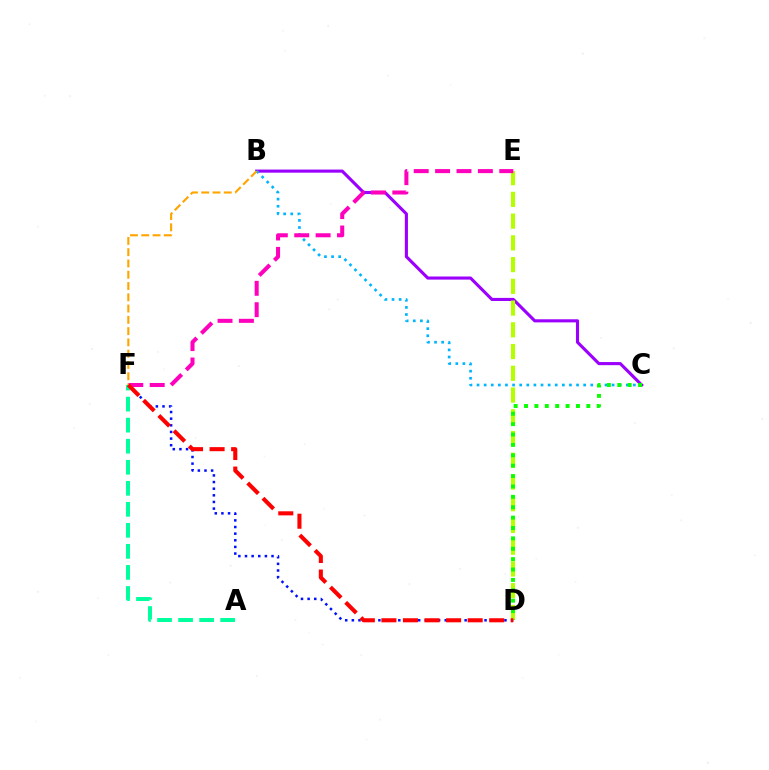{('B', 'C'): [{'color': '#9b00ff', 'line_style': 'solid', 'thickness': 2.23}, {'color': '#00b5ff', 'line_style': 'dotted', 'thickness': 1.93}], ('D', 'F'): [{'color': '#0010ff', 'line_style': 'dotted', 'thickness': 1.8}, {'color': '#ff0000', 'line_style': 'dashed', 'thickness': 2.93}], ('D', 'E'): [{'color': '#b3ff00', 'line_style': 'dashed', 'thickness': 2.95}], ('C', 'D'): [{'color': '#08ff00', 'line_style': 'dotted', 'thickness': 2.82}], ('E', 'F'): [{'color': '#ff00bd', 'line_style': 'dashed', 'thickness': 2.91}], ('A', 'F'): [{'color': '#00ff9d', 'line_style': 'dashed', 'thickness': 2.86}], ('B', 'F'): [{'color': '#ffa500', 'line_style': 'dashed', 'thickness': 1.53}]}